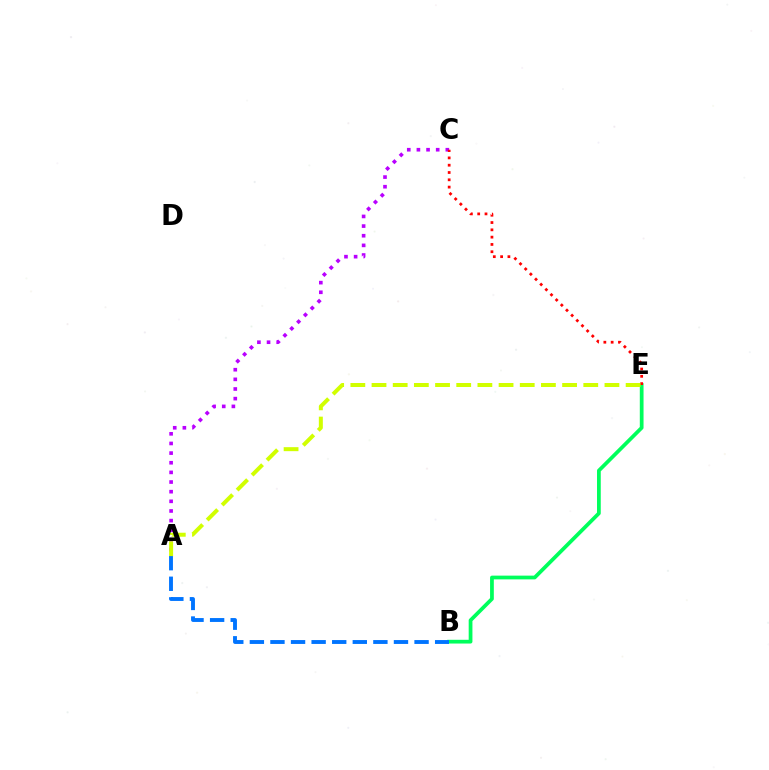{('B', 'E'): [{'color': '#00ff5c', 'line_style': 'solid', 'thickness': 2.7}], ('A', 'C'): [{'color': '#b900ff', 'line_style': 'dotted', 'thickness': 2.62}], ('A', 'B'): [{'color': '#0074ff', 'line_style': 'dashed', 'thickness': 2.8}], ('C', 'E'): [{'color': '#ff0000', 'line_style': 'dotted', 'thickness': 1.98}], ('A', 'E'): [{'color': '#d1ff00', 'line_style': 'dashed', 'thickness': 2.88}]}